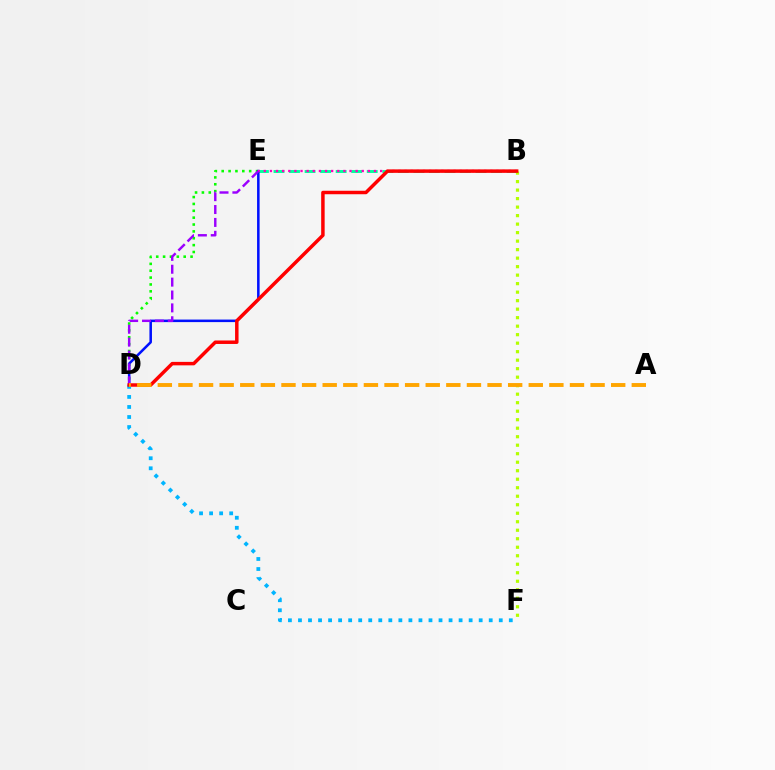{('D', 'E'): [{'color': '#08ff00', 'line_style': 'dotted', 'thickness': 1.87}, {'color': '#0010ff', 'line_style': 'solid', 'thickness': 1.83}, {'color': '#9b00ff', 'line_style': 'dashed', 'thickness': 1.75}], ('B', 'E'): [{'color': '#00ff9d', 'line_style': 'dashed', 'thickness': 2.11}, {'color': '#ff00bd', 'line_style': 'dotted', 'thickness': 1.66}], ('B', 'F'): [{'color': '#b3ff00', 'line_style': 'dotted', 'thickness': 2.31}], ('D', 'F'): [{'color': '#00b5ff', 'line_style': 'dotted', 'thickness': 2.73}], ('B', 'D'): [{'color': '#ff0000', 'line_style': 'solid', 'thickness': 2.5}], ('A', 'D'): [{'color': '#ffa500', 'line_style': 'dashed', 'thickness': 2.8}]}